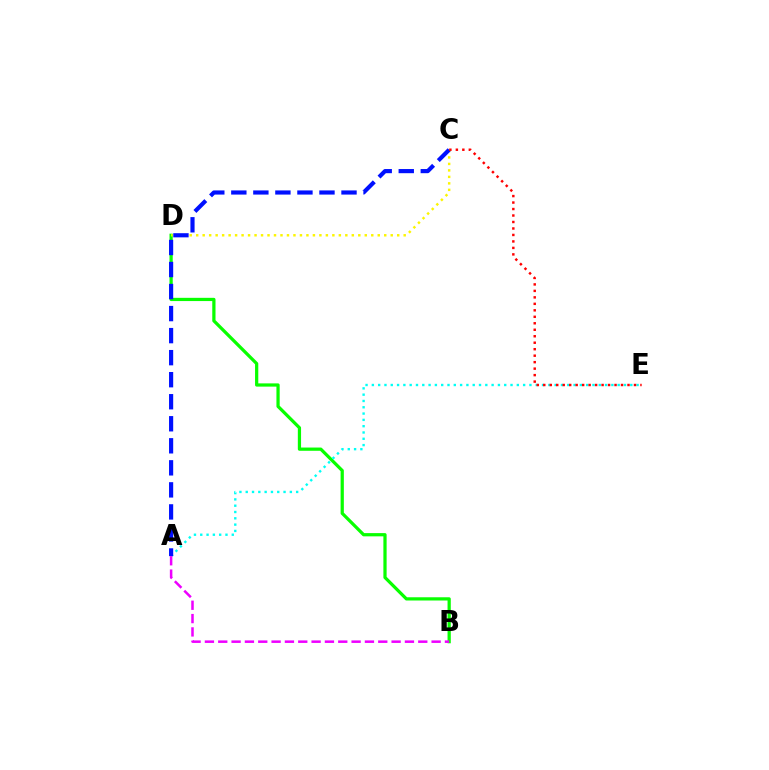{('B', 'D'): [{'color': '#08ff00', 'line_style': 'solid', 'thickness': 2.33}], ('A', 'E'): [{'color': '#00fff6', 'line_style': 'dotted', 'thickness': 1.71}], ('C', 'D'): [{'color': '#fcf500', 'line_style': 'dotted', 'thickness': 1.76}], ('A', 'C'): [{'color': '#0010ff', 'line_style': 'dashed', 'thickness': 2.99}], ('C', 'E'): [{'color': '#ff0000', 'line_style': 'dotted', 'thickness': 1.76}], ('A', 'B'): [{'color': '#ee00ff', 'line_style': 'dashed', 'thickness': 1.81}]}